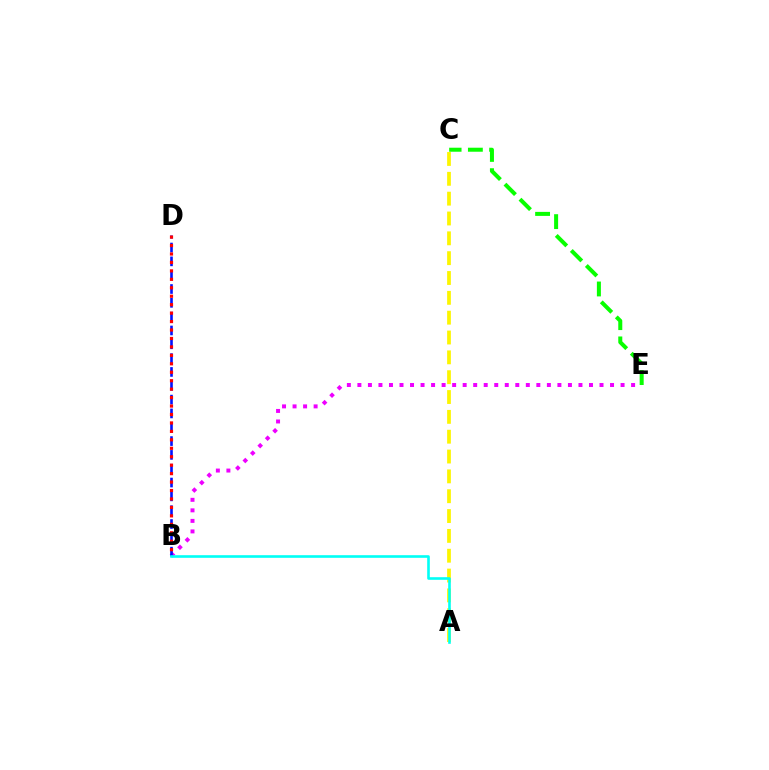{('C', 'E'): [{'color': '#08ff00', 'line_style': 'dashed', 'thickness': 2.89}], ('B', 'E'): [{'color': '#ee00ff', 'line_style': 'dotted', 'thickness': 2.86}], ('A', 'C'): [{'color': '#fcf500', 'line_style': 'dashed', 'thickness': 2.69}], ('B', 'D'): [{'color': '#0010ff', 'line_style': 'dashed', 'thickness': 1.88}, {'color': '#ff0000', 'line_style': 'dotted', 'thickness': 2.3}], ('A', 'B'): [{'color': '#00fff6', 'line_style': 'solid', 'thickness': 1.88}]}